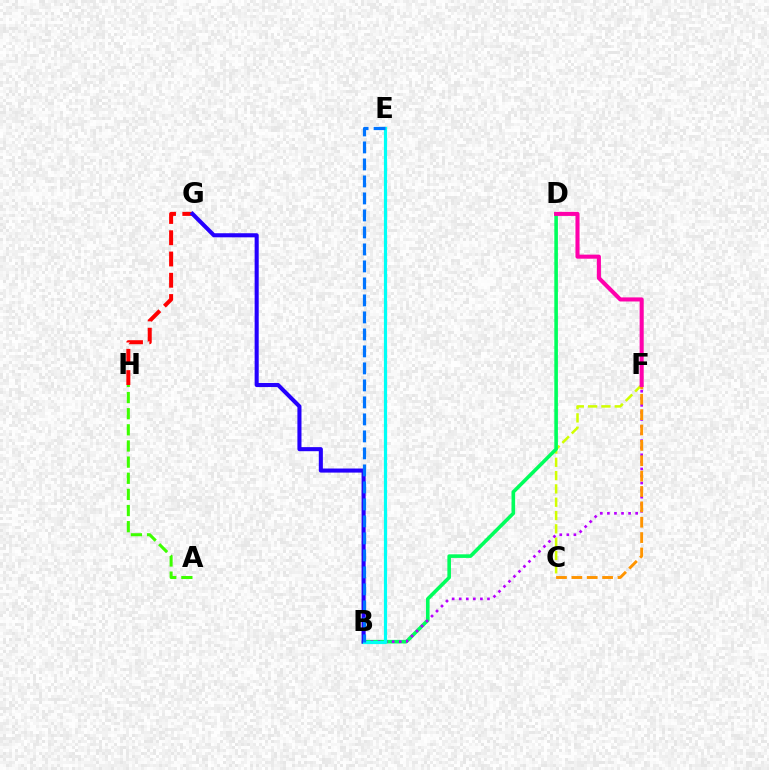{('C', 'F'): [{'color': '#d1ff00', 'line_style': 'dashed', 'thickness': 1.81}, {'color': '#ff9400', 'line_style': 'dashed', 'thickness': 2.09}], ('B', 'D'): [{'color': '#00ff5c', 'line_style': 'solid', 'thickness': 2.59}], ('G', 'H'): [{'color': '#ff0000', 'line_style': 'dashed', 'thickness': 2.89}], ('B', 'G'): [{'color': '#2500ff', 'line_style': 'solid', 'thickness': 2.93}], ('B', 'F'): [{'color': '#b900ff', 'line_style': 'dotted', 'thickness': 1.92}], ('B', 'E'): [{'color': '#00fff6', 'line_style': 'solid', 'thickness': 2.3}, {'color': '#0074ff', 'line_style': 'dashed', 'thickness': 2.31}], ('D', 'F'): [{'color': '#ff00ac', 'line_style': 'solid', 'thickness': 2.93}], ('A', 'H'): [{'color': '#3dff00', 'line_style': 'dashed', 'thickness': 2.19}]}